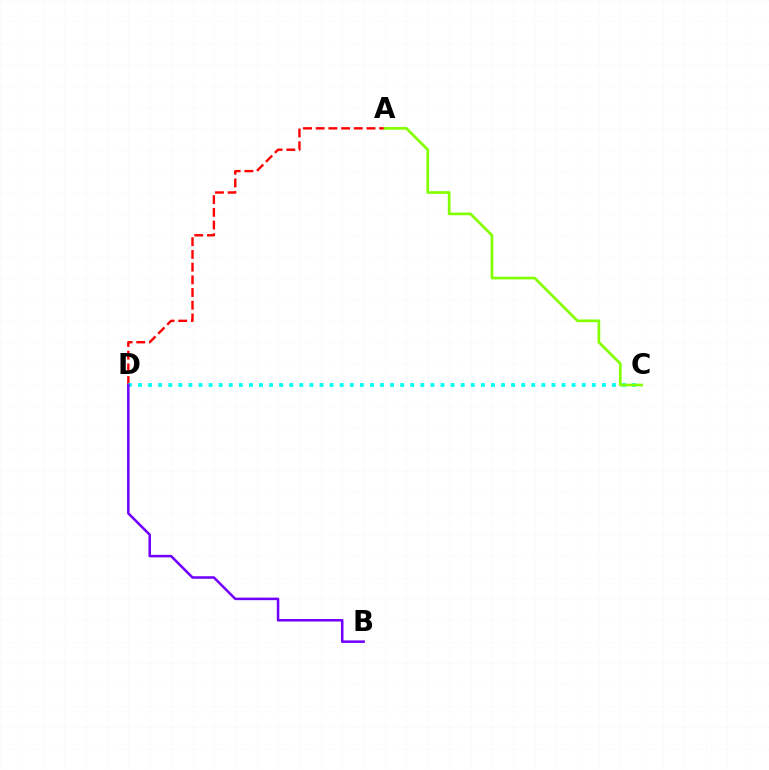{('A', 'D'): [{'color': '#ff0000', 'line_style': 'dashed', 'thickness': 1.72}], ('C', 'D'): [{'color': '#00fff6', 'line_style': 'dotted', 'thickness': 2.74}], ('A', 'C'): [{'color': '#84ff00', 'line_style': 'solid', 'thickness': 1.96}], ('B', 'D'): [{'color': '#7200ff', 'line_style': 'solid', 'thickness': 1.83}]}